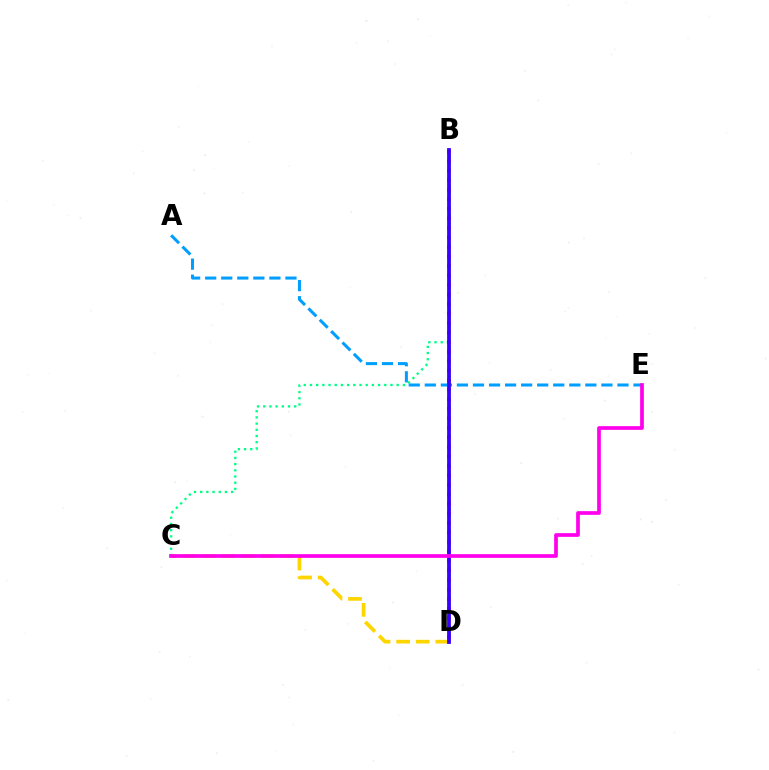{('B', 'C'): [{'color': '#00ff86', 'line_style': 'dotted', 'thickness': 1.68}], ('C', 'D'): [{'color': '#ffd500', 'line_style': 'dashed', 'thickness': 2.66}], ('B', 'D'): [{'color': '#ff0000', 'line_style': 'dotted', 'thickness': 2.59}, {'color': '#4fff00', 'line_style': 'dotted', 'thickness': 1.99}, {'color': '#3700ff', 'line_style': 'solid', 'thickness': 2.71}], ('A', 'E'): [{'color': '#009eff', 'line_style': 'dashed', 'thickness': 2.18}], ('C', 'E'): [{'color': '#ff00ed', 'line_style': 'solid', 'thickness': 2.67}]}